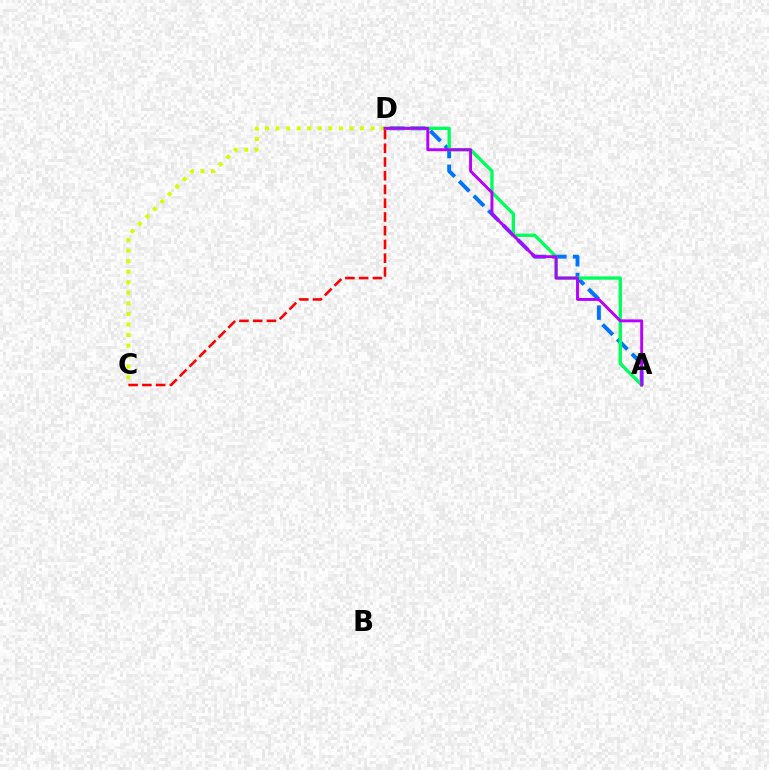{('A', 'D'): [{'color': '#0074ff', 'line_style': 'dashed', 'thickness': 2.81}, {'color': '#00ff5c', 'line_style': 'solid', 'thickness': 2.4}, {'color': '#b900ff', 'line_style': 'solid', 'thickness': 2.1}], ('C', 'D'): [{'color': '#d1ff00', 'line_style': 'dotted', 'thickness': 2.86}, {'color': '#ff0000', 'line_style': 'dashed', 'thickness': 1.87}]}